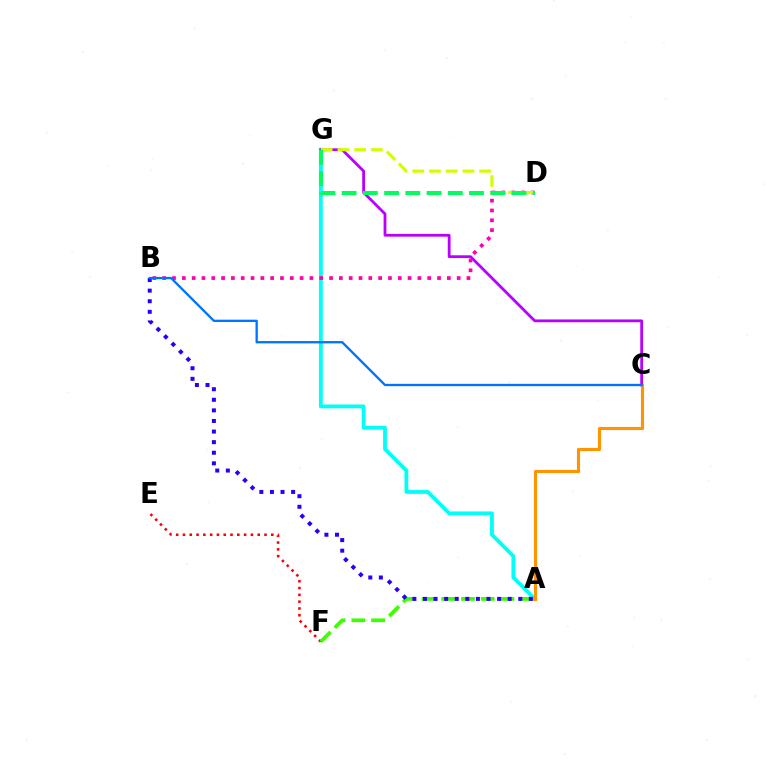{('E', 'F'): [{'color': '#ff0000', 'line_style': 'dotted', 'thickness': 1.85}], ('A', 'G'): [{'color': '#00fff6', 'line_style': 'solid', 'thickness': 2.74}], ('C', 'G'): [{'color': '#b900ff', 'line_style': 'solid', 'thickness': 2.01}], ('B', 'D'): [{'color': '#ff00ac', 'line_style': 'dotted', 'thickness': 2.67}], ('A', 'C'): [{'color': '#ff9400', 'line_style': 'solid', 'thickness': 2.24}], ('A', 'F'): [{'color': '#3dff00', 'line_style': 'dashed', 'thickness': 2.68}], ('D', 'G'): [{'color': '#d1ff00', 'line_style': 'dashed', 'thickness': 2.27}, {'color': '#00ff5c', 'line_style': 'dashed', 'thickness': 2.88}], ('A', 'B'): [{'color': '#2500ff', 'line_style': 'dotted', 'thickness': 2.88}], ('B', 'C'): [{'color': '#0074ff', 'line_style': 'solid', 'thickness': 1.67}]}